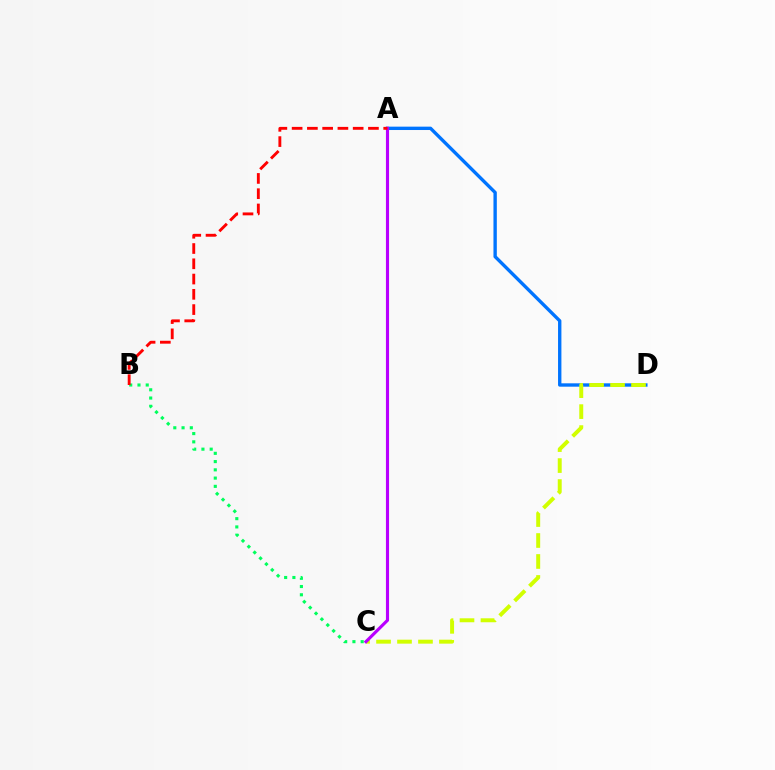{('B', 'C'): [{'color': '#00ff5c', 'line_style': 'dotted', 'thickness': 2.24}], ('A', 'D'): [{'color': '#0074ff', 'line_style': 'solid', 'thickness': 2.42}], ('C', 'D'): [{'color': '#d1ff00', 'line_style': 'dashed', 'thickness': 2.85}], ('A', 'C'): [{'color': '#b900ff', 'line_style': 'solid', 'thickness': 2.25}], ('A', 'B'): [{'color': '#ff0000', 'line_style': 'dashed', 'thickness': 2.07}]}